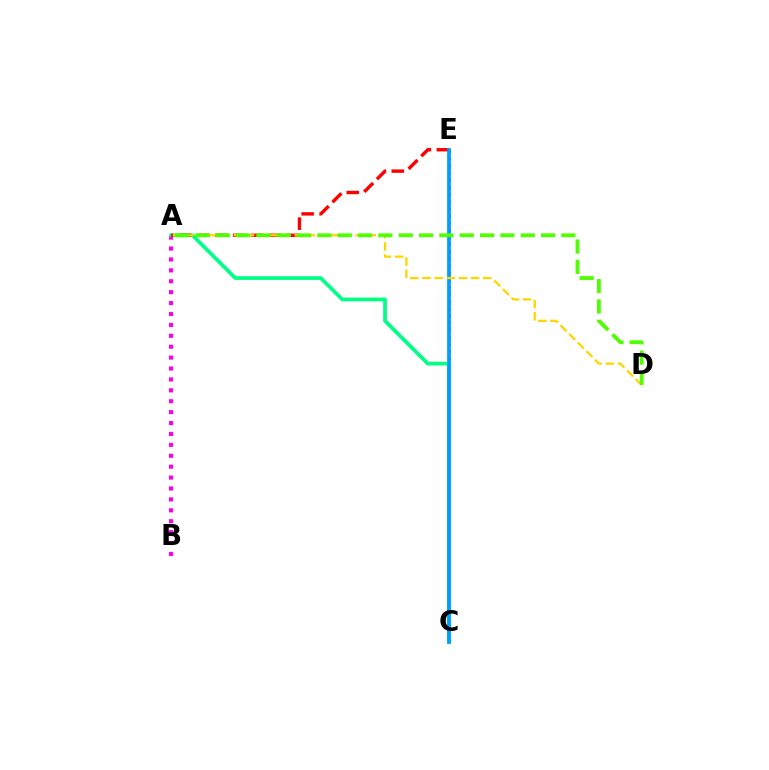{('C', 'E'): [{'color': '#3700ff', 'line_style': 'dotted', 'thickness': 1.94}, {'color': '#009eff', 'line_style': 'solid', 'thickness': 2.7}], ('A', 'B'): [{'color': '#ff00ed', 'line_style': 'dotted', 'thickness': 2.96}], ('A', 'C'): [{'color': '#00ff86', 'line_style': 'solid', 'thickness': 2.68}], ('A', 'E'): [{'color': '#ff0000', 'line_style': 'dashed', 'thickness': 2.44}], ('A', 'D'): [{'color': '#ffd500', 'line_style': 'dashed', 'thickness': 1.65}, {'color': '#4fff00', 'line_style': 'dashed', 'thickness': 2.76}]}